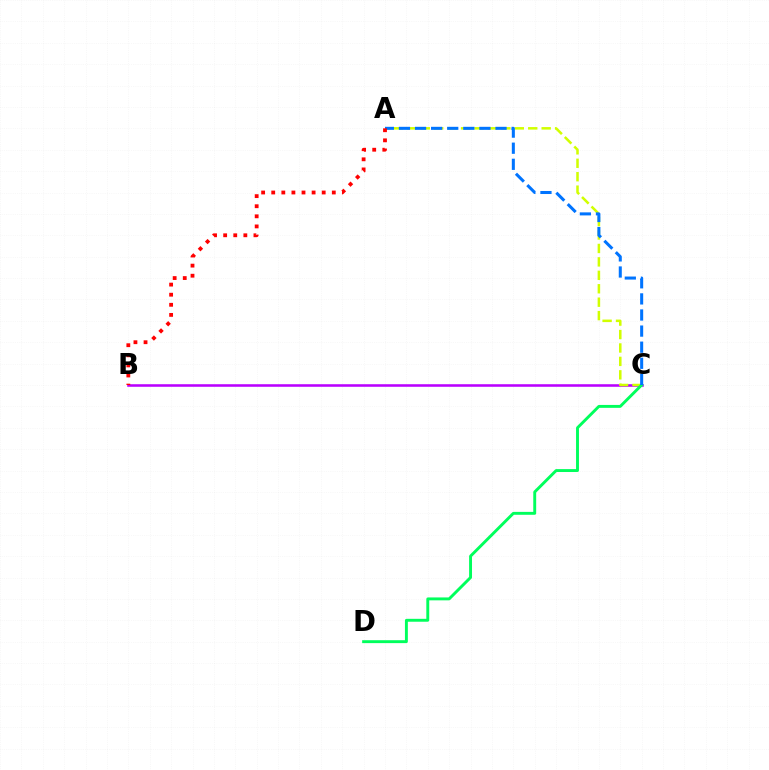{('B', 'C'): [{'color': '#b900ff', 'line_style': 'solid', 'thickness': 1.84}], ('A', 'C'): [{'color': '#d1ff00', 'line_style': 'dashed', 'thickness': 1.82}, {'color': '#0074ff', 'line_style': 'dashed', 'thickness': 2.19}], ('C', 'D'): [{'color': '#00ff5c', 'line_style': 'solid', 'thickness': 2.09}], ('A', 'B'): [{'color': '#ff0000', 'line_style': 'dotted', 'thickness': 2.74}]}